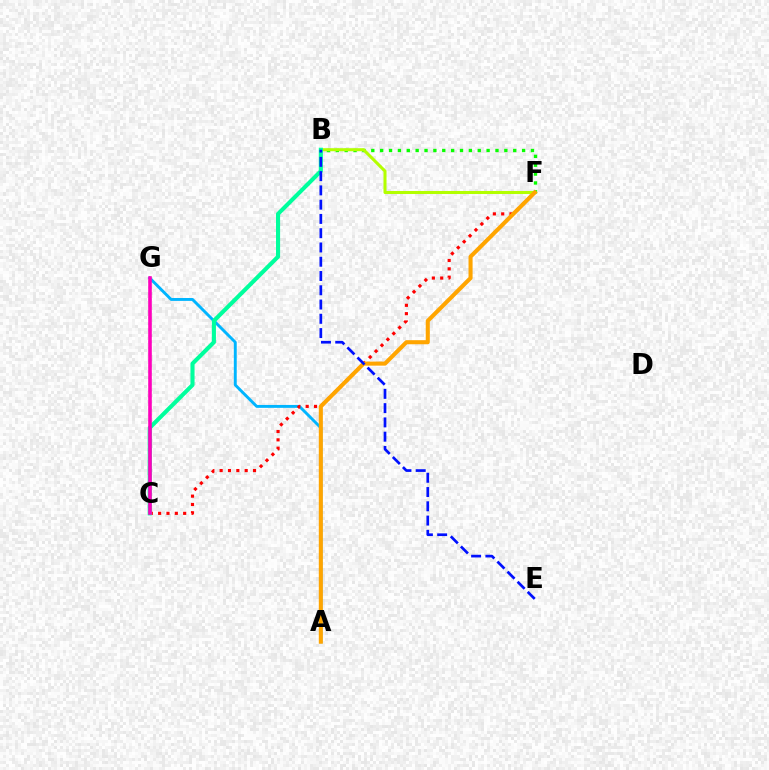{('B', 'F'): [{'color': '#08ff00', 'line_style': 'dotted', 'thickness': 2.41}, {'color': '#b3ff00', 'line_style': 'solid', 'thickness': 2.19}], ('A', 'G'): [{'color': '#00b5ff', 'line_style': 'solid', 'thickness': 2.09}], ('C', 'F'): [{'color': '#ff0000', 'line_style': 'dotted', 'thickness': 2.27}], ('A', 'F'): [{'color': '#ffa500', 'line_style': 'solid', 'thickness': 2.93}], ('B', 'C'): [{'color': '#00ff9d', 'line_style': 'solid', 'thickness': 2.95}], ('C', 'G'): [{'color': '#9b00ff', 'line_style': 'dotted', 'thickness': 1.65}, {'color': '#ff00bd', 'line_style': 'solid', 'thickness': 2.57}], ('B', 'E'): [{'color': '#0010ff', 'line_style': 'dashed', 'thickness': 1.94}]}